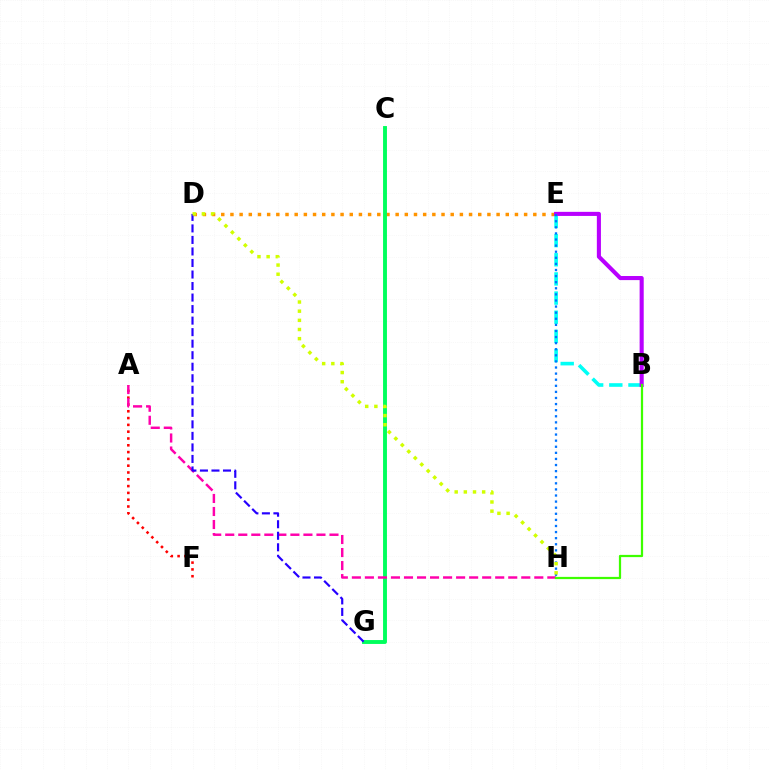{('D', 'E'): [{'color': '#ff9400', 'line_style': 'dotted', 'thickness': 2.49}], ('B', 'E'): [{'color': '#00fff6', 'line_style': 'dashed', 'thickness': 2.6}, {'color': '#b900ff', 'line_style': 'solid', 'thickness': 2.94}], ('A', 'F'): [{'color': '#ff0000', 'line_style': 'dotted', 'thickness': 1.85}], ('C', 'G'): [{'color': '#00ff5c', 'line_style': 'solid', 'thickness': 2.8}], ('A', 'H'): [{'color': '#ff00ac', 'line_style': 'dashed', 'thickness': 1.77}], ('D', 'G'): [{'color': '#2500ff', 'line_style': 'dashed', 'thickness': 1.57}], ('E', 'H'): [{'color': '#0074ff', 'line_style': 'dotted', 'thickness': 1.66}], ('D', 'H'): [{'color': '#d1ff00', 'line_style': 'dotted', 'thickness': 2.49}], ('B', 'H'): [{'color': '#3dff00', 'line_style': 'solid', 'thickness': 1.61}]}